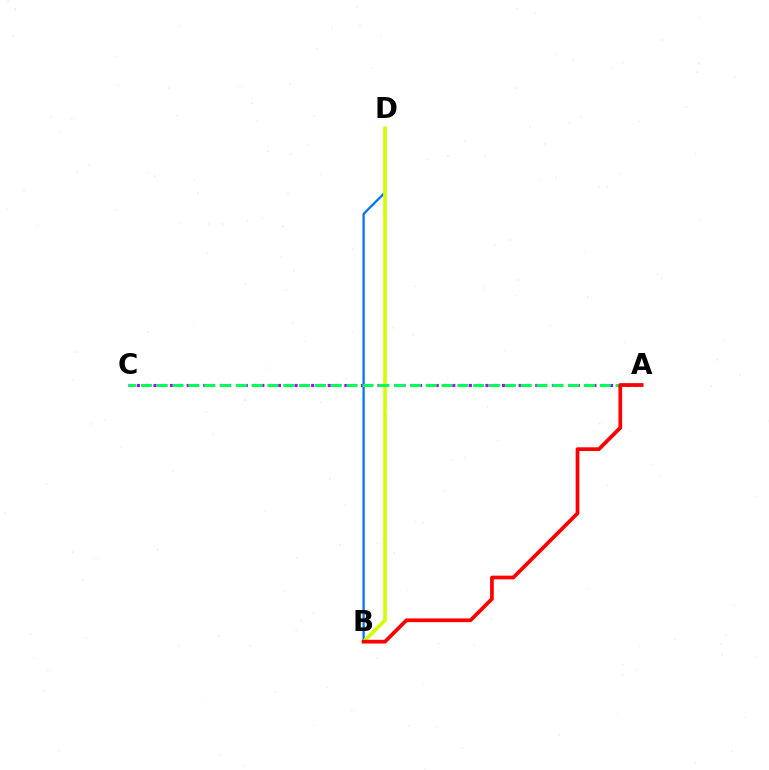{('B', 'D'): [{'color': '#0074ff', 'line_style': 'solid', 'thickness': 1.63}, {'color': '#d1ff00', 'line_style': 'solid', 'thickness': 2.62}], ('A', 'C'): [{'color': '#b900ff', 'line_style': 'dotted', 'thickness': 2.26}, {'color': '#00ff5c', 'line_style': 'dashed', 'thickness': 2.15}], ('A', 'B'): [{'color': '#ff0000', 'line_style': 'solid', 'thickness': 2.68}]}